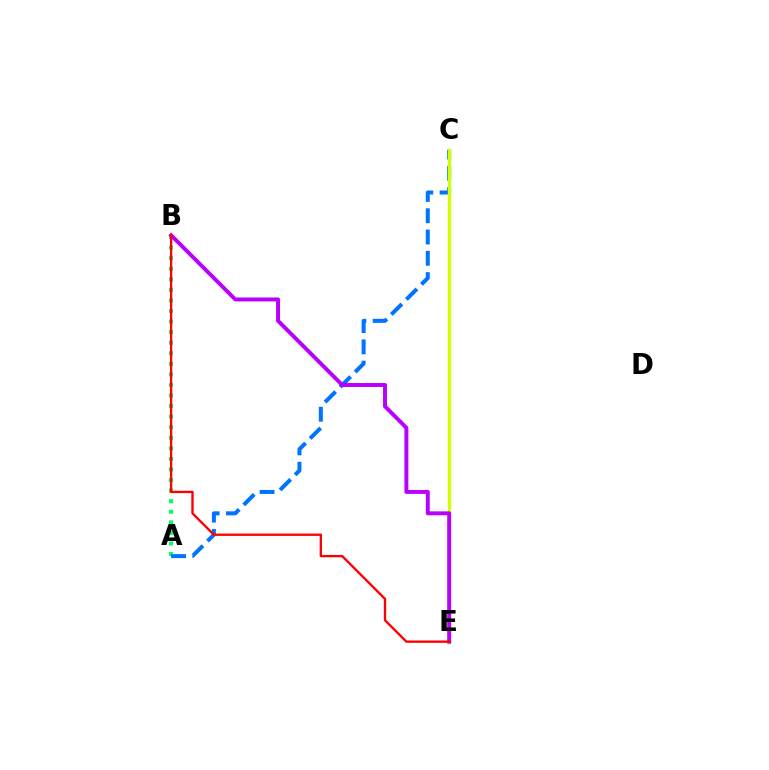{('A', 'B'): [{'color': '#00ff5c', 'line_style': 'dotted', 'thickness': 2.87}], ('A', 'C'): [{'color': '#0074ff', 'line_style': 'dashed', 'thickness': 2.89}], ('C', 'E'): [{'color': '#d1ff00', 'line_style': 'solid', 'thickness': 2.4}], ('B', 'E'): [{'color': '#b900ff', 'line_style': 'solid', 'thickness': 2.84}, {'color': '#ff0000', 'line_style': 'solid', 'thickness': 1.68}]}